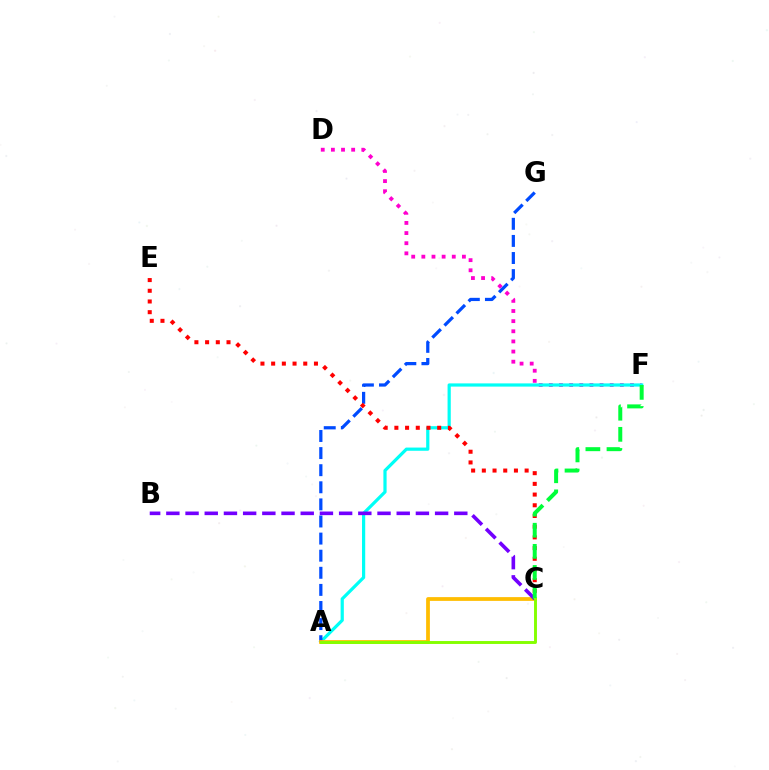{('D', 'F'): [{'color': '#ff00cf', 'line_style': 'dotted', 'thickness': 2.75}], ('A', 'F'): [{'color': '#00fff6', 'line_style': 'solid', 'thickness': 2.31}], ('A', 'G'): [{'color': '#004bff', 'line_style': 'dashed', 'thickness': 2.32}], ('C', 'E'): [{'color': '#ff0000', 'line_style': 'dotted', 'thickness': 2.91}], ('A', 'C'): [{'color': '#ffbd00', 'line_style': 'solid', 'thickness': 2.71}, {'color': '#84ff00', 'line_style': 'solid', 'thickness': 2.1}], ('B', 'C'): [{'color': '#7200ff', 'line_style': 'dashed', 'thickness': 2.61}], ('C', 'F'): [{'color': '#00ff39', 'line_style': 'dashed', 'thickness': 2.87}]}